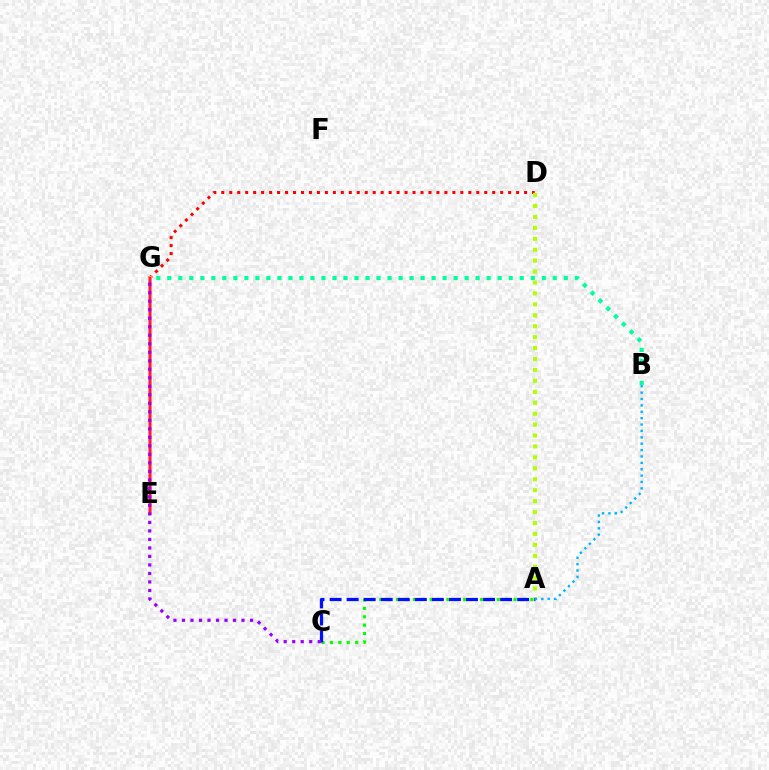{('D', 'G'): [{'color': '#ff0000', 'line_style': 'dotted', 'thickness': 2.17}], ('E', 'G'): [{'color': '#ffa500', 'line_style': 'solid', 'thickness': 2.87}, {'color': '#ff00bd', 'line_style': 'solid', 'thickness': 1.59}], ('A', 'C'): [{'color': '#08ff00', 'line_style': 'dotted', 'thickness': 2.28}, {'color': '#0010ff', 'line_style': 'dashed', 'thickness': 2.32}], ('A', 'D'): [{'color': '#b3ff00', 'line_style': 'dotted', 'thickness': 2.97}], ('A', 'B'): [{'color': '#00b5ff', 'line_style': 'dotted', 'thickness': 1.73}], ('B', 'G'): [{'color': '#00ff9d', 'line_style': 'dotted', 'thickness': 2.99}], ('C', 'G'): [{'color': '#9b00ff', 'line_style': 'dotted', 'thickness': 2.31}]}